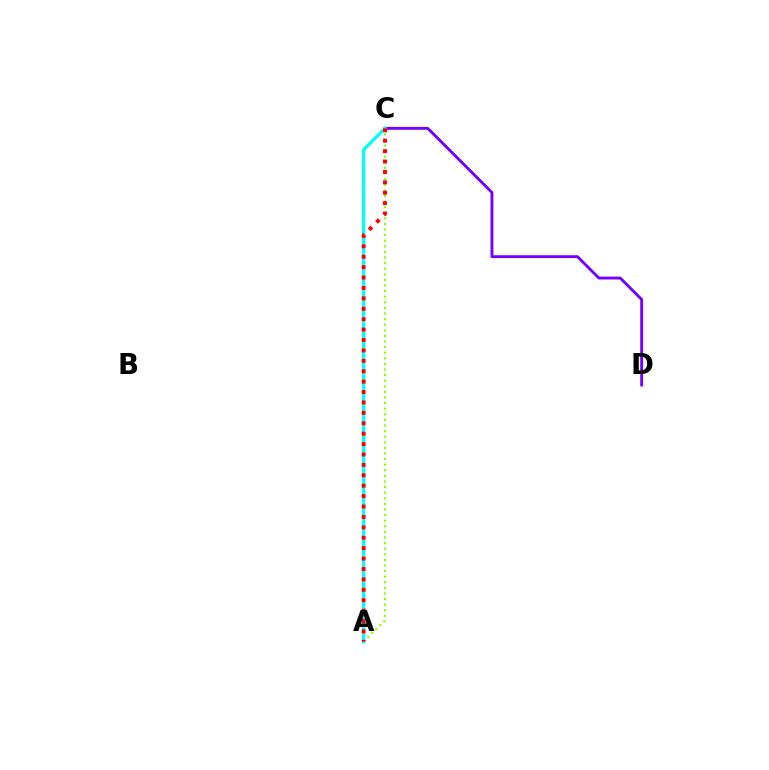{('C', 'D'): [{'color': '#7200ff', 'line_style': 'solid', 'thickness': 2.07}], ('A', 'C'): [{'color': '#84ff00', 'line_style': 'dotted', 'thickness': 1.52}, {'color': '#00fff6', 'line_style': 'solid', 'thickness': 2.34}, {'color': '#ff0000', 'line_style': 'dotted', 'thickness': 2.83}]}